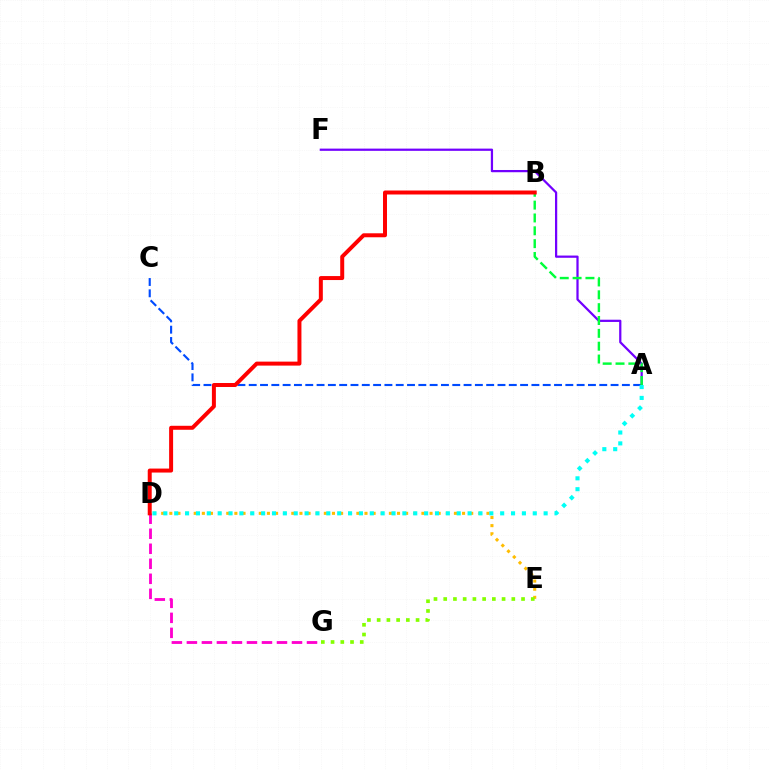{('A', 'C'): [{'color': '#004bff', 'line_style': 'dashed', 'thickness': 1.54}], ('A', 'F'): [{'color': '#7200ff', 'line_style': 'solid', 'thickness': 1.61}], ('D', 'E'): [{'color': '#ffbd00', 'line_style': 'dotted', 'thickness': 2.21}], ('E', 'G'): [{'color': '#84ff00', 'line_style': 'dotted', 'thickness': 2.64}], ('D', 'G'): [{'color': '#ff00cf', 'line_style': 'dashed', 'thickness': 2.04}], ('A', 'B'): [{'color': '#00ff39', 'line_style': 'dashed', 'thickness': 1.75}], ('A', 'D'): [{'color': '#00fff6', 'line_style': 'dotted', 'thickness': 2.95}], ('B', 'D'): [{'color': '#ff0000', 'line_style': 'solid', 'thickness': 2.87}]}